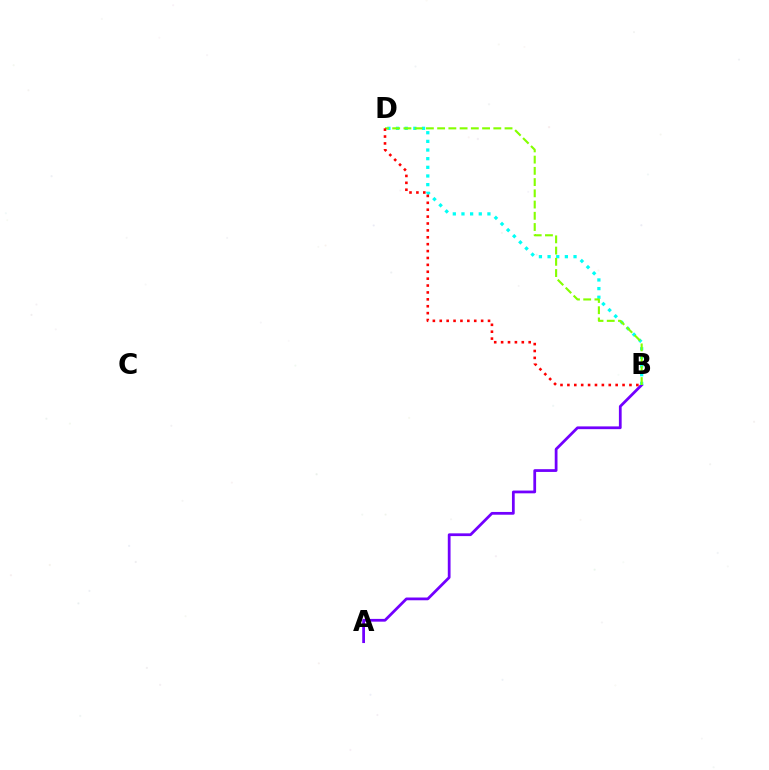{('A', 'B'): [{'color': '#7200ff', 'line_style': 'solid', 'thickness': 1.99}], ('B', 'D'): [{'color': '#00fff6', 'line_style': 'dotted', 'thickness': 2.35}, {'color': '#84ff00', 'line_style': 'dashed', 'thickness': 1.53}, {'color': '#ff0000', 'line_style': 'dotted', 'thickness': 1.87}]}